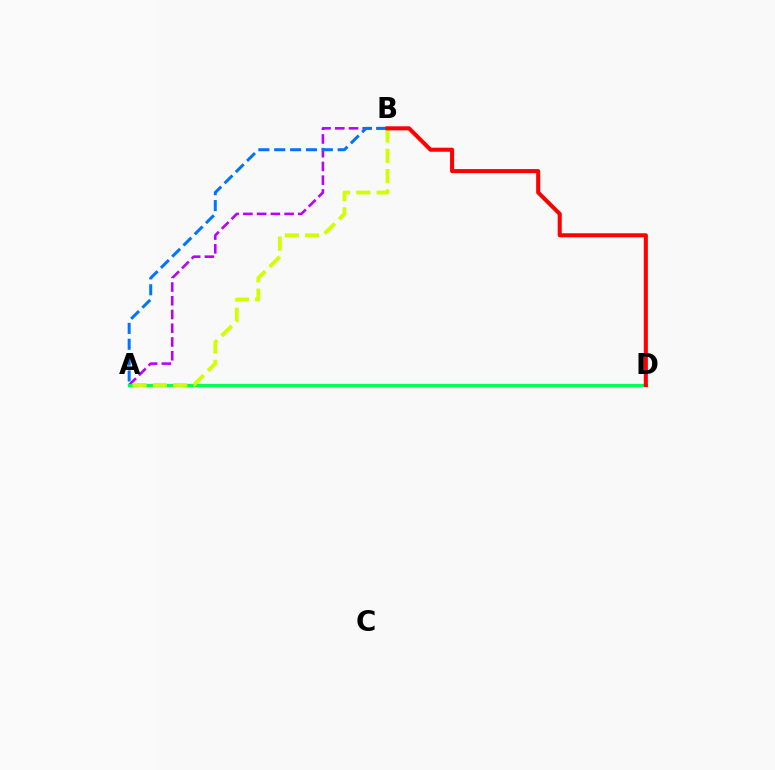{('A', 'B'): [{'color': '#b900ff', 'line_style': 'dashed', 'thickness': 1.87}, {'color': '#d1ff00', 'line_style': 'dashed', 'thickness': 2.76}, {'color': '#0074ff', 'line_style': 'dashed', 'thickness': 2.16}], ('A', 'D'): [{'color': '#00ff5c', 'line_style': 'solid', 'thickness': 2.38}], ('B', 'D'): [{'color': '#ff0000', 'line_style': 'solid', 'thickness': 2.92}]}